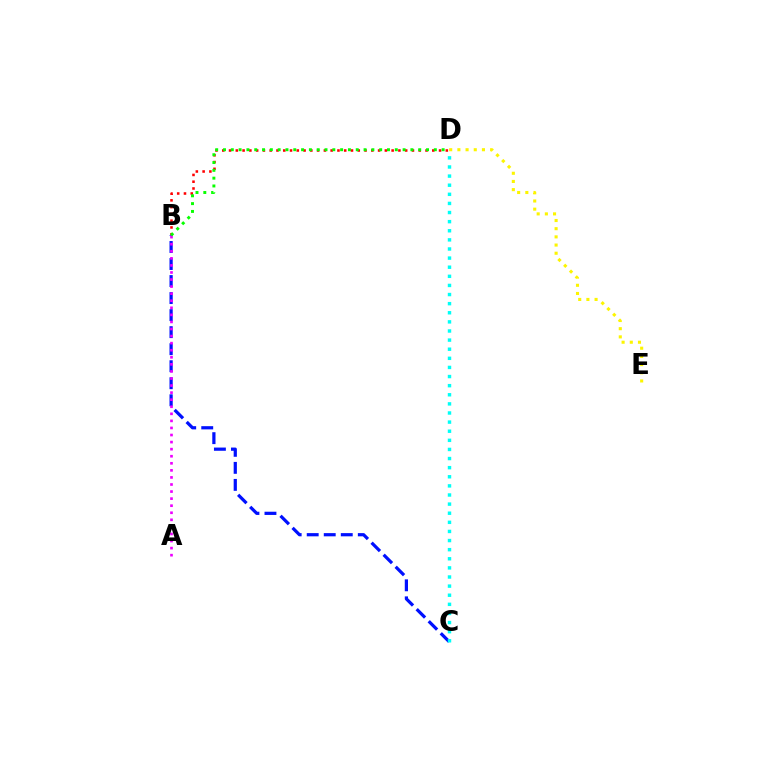{('B', 'D'): [{'color': '#ff0000', 'line_style': 'dotted', 'thickness': 1.84}, {'color': '#08ff00', 'line_style': 'dotted', 'thickness': 2.12}], ('D', 'E'): [{'color': '#fcf500', 'line_style': 'dotted', 'thickness': 2.22}], ('B', 'C'): [{'color': '#0010ff', 'line_style': 'dashed', 'thickness': 2.31}], ('A', 'B'): [{'color': '#ee00ff', 'line_style': 'dotted', 'thickness': 1.92}], ('C', 'D'): [{'color': '#00fff6', 'line_style': 'dotted', 'thickness': 2.48}]}